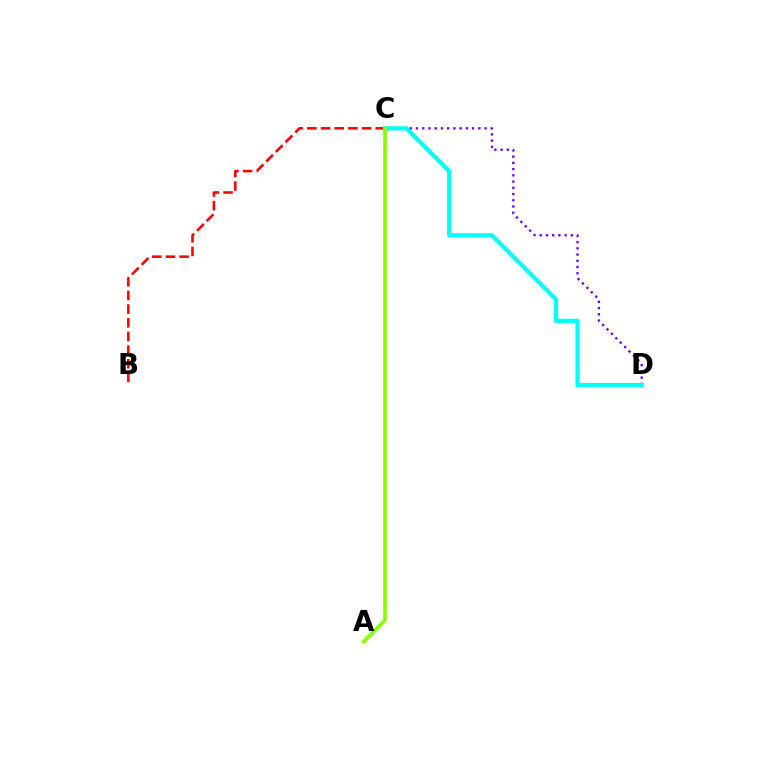{('B', 'C'): [{'color': '#ff0000', 'line_style': 'dashed', 'thickness': 1.86}], ('C', 'D'): [{'color': '#7200ff', 'line_style': 'dotted', 'thickness': 1.69}, {'color': '#00fff6', 'line_style': 'solid', 'thickness': 2.99}], ('A', 'C'): [{'color': '#84ff00', 'line_style': 'solid', 'thickness': 2.57}]}